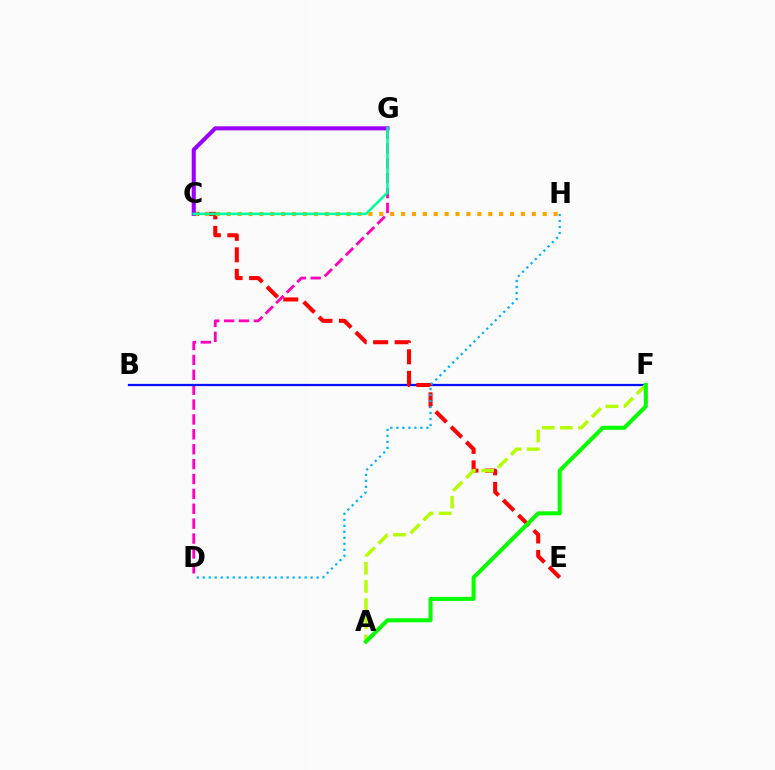{('D', 'G'): [{'color': '#ff00bd', 'line_style': 'dashed', 'thickness': 2.02}], ('B', 'F'): [{'color': '#0010ff', 'line_style': 'solid', 'thickness': 1.62}], ('C', 'E'): [{'color': '#ff0000', 'line_style': 'dashed', 'thickness': 2.92}], ('C', 'H'): [{'color': '#ffa500', 'line_style': 'dotted', 'thickness': 2.96}], ('C', 'G'): [{'color': '#9b00ff', 'line_style': 'solid', 'thickness': 2.93}, {'color': '#00ff9d', 'line_style': 'solid', 'thickness': 1.85}], ('D', 'H'): [{'color': '#00b5ff', 'line_style': 'dotted', 'thickness': 1.63}], ('A', 'F'): [{'color': '#b3ff00', 'line_style': 'dashed', 'thickness': 2.47}, {'color': '#08ff00', 'line_style': 'solid', 'thickness': 2.91}]}